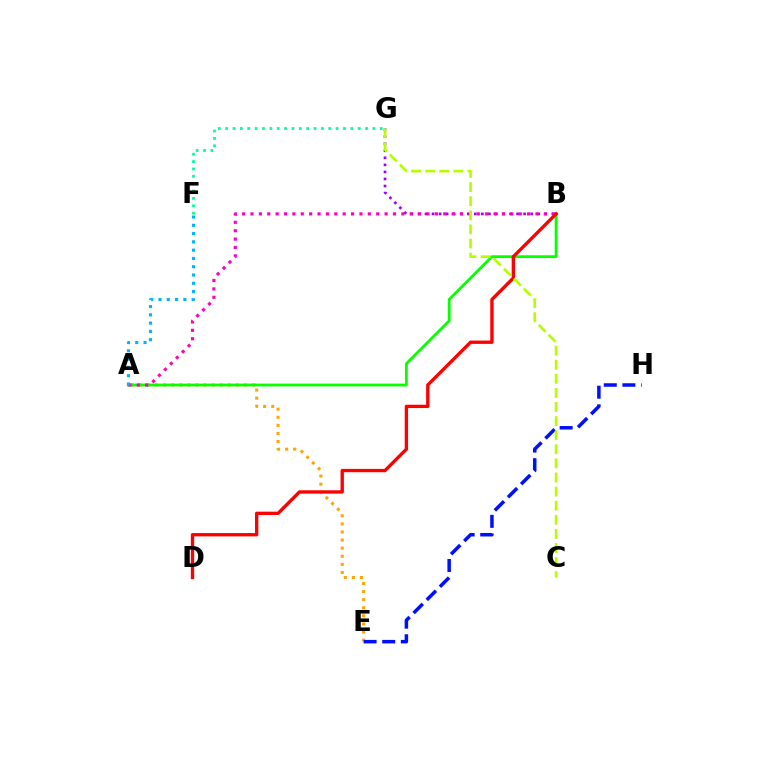{('A', 'E'): [{'color': '#ffa500', 'line_style': 'dotted', 'thickness': 2.2}], ('B', 'G'): [{'color': '#9b00ff', 'line_style': 'dotted', 'thickness': 1.91}], ('F', 'G'): [{'color': '#00ff9d', 'line_style': 'dotted', 'thickness': 2.0}], ('E', 'H'): [{'color': '#0010ff', 'line_style': 'dashed', 'thickness': 2.53}], ('A', 'B'): [{'color': '#08ff00', 'line_style': 'solid', 'thickness': 2.03}, {'color': '#ff00bd', 'line_style': 'dotted', 'thickness': 2.28}], ('B', 'D'): [{'color': '#ff0000', 'line_style': 'solid', 'thickness': 2.4}], ('C', 'G'): [{'color': '#b3ff00', 'line_style': 'dashed', 'thickness': 1.92}], ('A', 'F'): [{'color': '#00b5ff', 'line_style': 'dotted', 'thickness': 2.25}]}